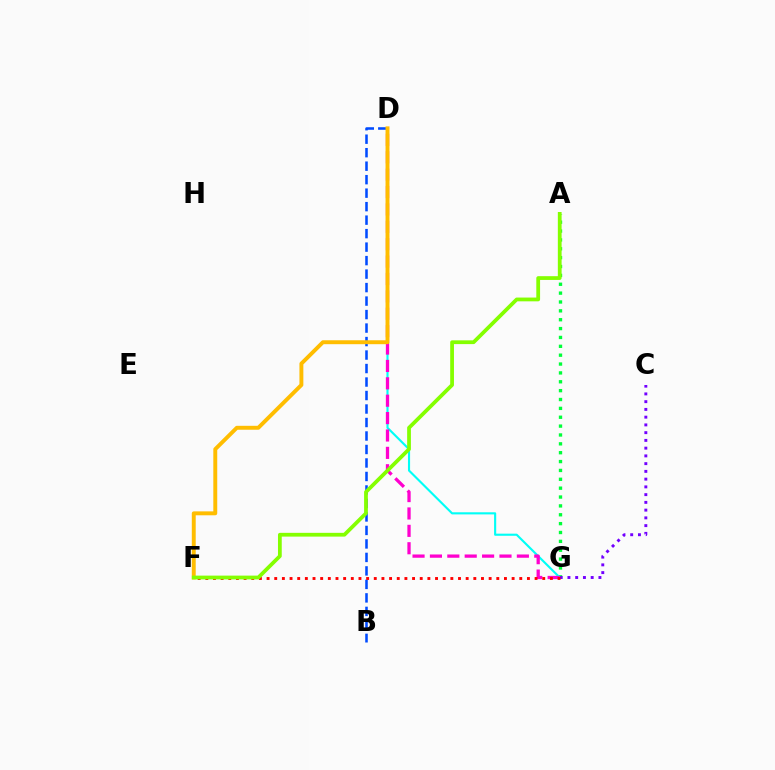{('A', 'G'): [{'color': '#00ff39', 'line_style': 'dotted', 'thickness': 2.41}], ('B', 'D'): [{'color': '#004bff', 'line_style': 'dashed', 'thickness': 1.83}], ('D', 'G'): [{'color': '#00fff6', 'line_style': 'solid', 'thickness': 1.53}, {'color': '#ff00cf', 'line_style': 'dashed', 'thickness': 2.36}], ('C', 'G'): [{'color': '#7200ff', 'line_style': 'dotted', 'thickness': 2.11}], ('F', 'G'): [{'color': '#ff0000', 'line_style': 'dotted', 'thickness': 2.08}], ('D', 'F'): [{'color': '#ffbd00', 'line_style': 'solid', 'thickness': 2.82}], ('A', 'F'): [{'color': '#84ff00', 'line_style': 'solid', 'thickness': 2.71}]}